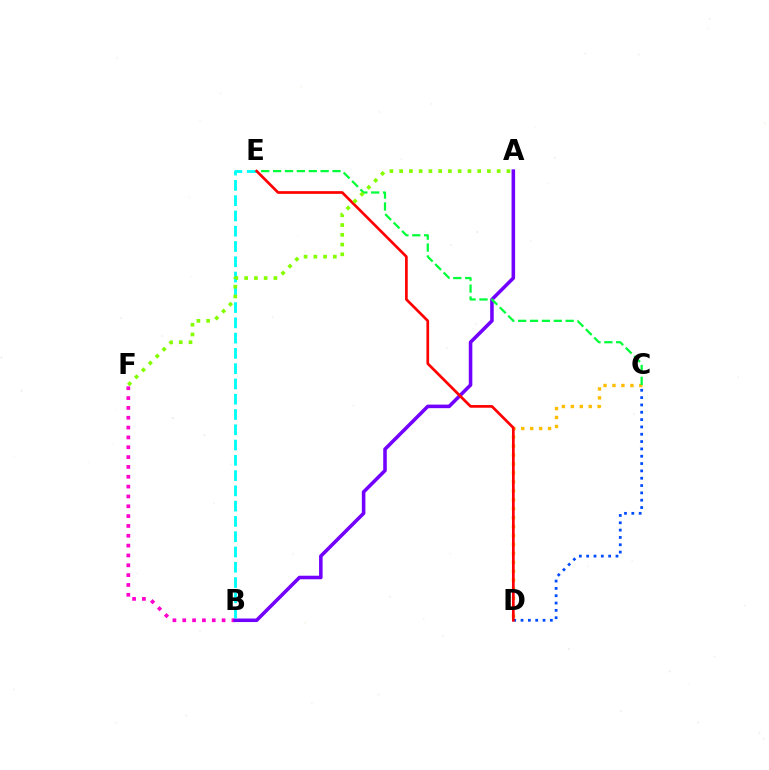{('C', 'D'): [{'color': '#ffbd00', 'line_style': 'dotted', 'thickness': 2.43}, {'color': '#004bff', 'line_style': 'dotted', 'thickness': 1.99}], ('B', 'F'): [{'color': '#ff00cf', 'line_style': 'dotted', 'thickness': 2.67}], ('A', 'B'): [{'color': '#7200ff', 'line_style': 'solid', 'thickness': 2.56}], ('C', 'E'): [{'color': '#00ff39', 'line_style': 'dashed', 'thickness': 1.61}], ('B', 'E'): [{'color': '#00fff6', 'line_style': 'dashed', 'thickness': 2.08}], ('D', 'E'): [{'color': '#ff0000', 'line_style': 'solid', 'thickness': 1.94}], ('A', 'F'): [{'color': '#84ff00', 'line_style': 'dotted', 'thickness': 2.65}]}